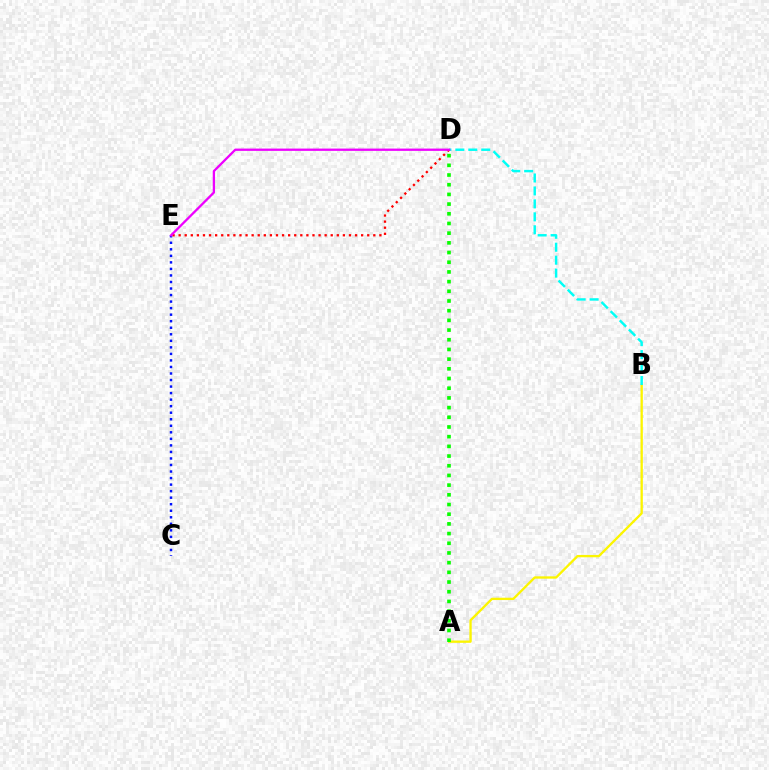{('C', 'E'): [{'color': '#0010ff', 'line_style': 'dotted', 'thickness': 1.78}], ('A', 'B'): [{'color': '#fcf500', 'line_style': 'solid', 'thickness': 1.68}], ('B', 'D'): [{'color': '#00fff6', 'line_style': 'dashed', 'thickness': 1.76}], ('D', 'E'): [{'color': '#ff0000', 'line_style': 'dotted', 'thickness': 1.65}, {'color': '#ee00ff', 'line_style': 'solid', 'thickness': 1.65}], ('A', 'D'): [{'color': '#08ff00', 'line_style': 'dotted', 'thickness': 2.63}]}